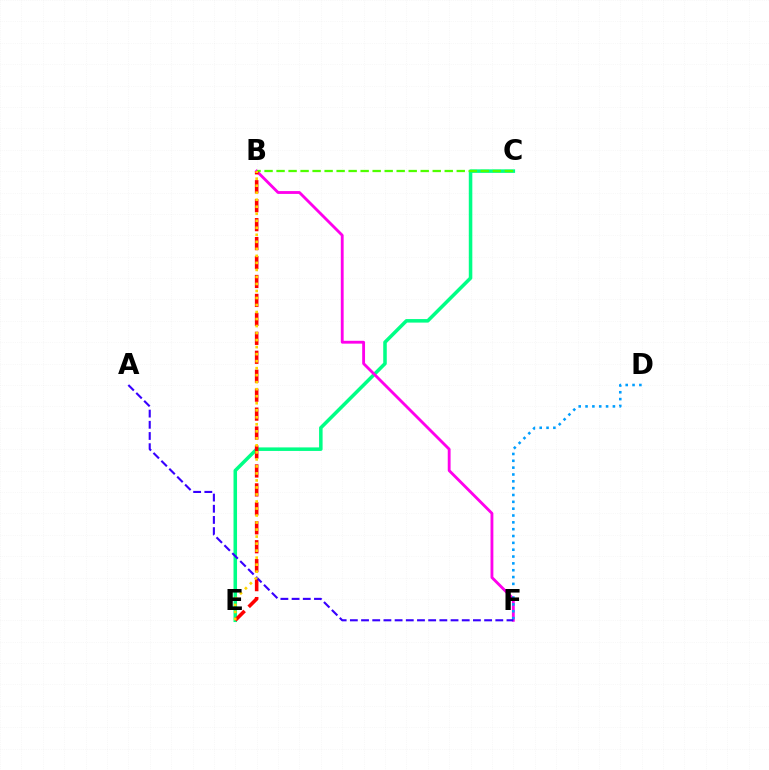{('C', 'E'): [{'color': '#00ff86', 'line_style': 'solid', 'thickness': 2.54}], ('B', 'F'): [{'color': '#ff00ed', 'line_style': 'solid', 'thickness': 2.05}], ('D', 'F'): [{'color': '#009eff', 'line_style': 'dotted', 'thickness': 1.86}], ('B', 'C'): [{'color': '#4fff00', 'line_style': 'dashed', 'thickness': 1.63}], ('B', 'E'): [{'color': '#ff0000', 'line_style': 'dashed', 'thickness': 2.57}, {'color': '#ffd500', 'line_style': 'dotted', 'thickness': 1.91}], ('A', 'F'): [{'color': '#3700ff', 'line_style': 'dashed', 'thickness': 1.52}]}